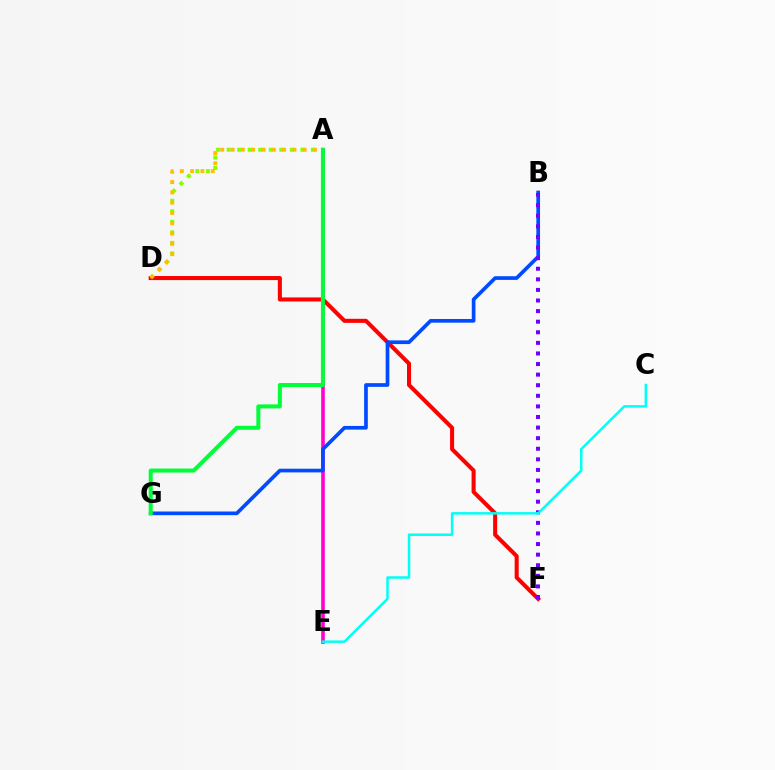{('A', 'E'): [{'color': '#ff00cf', 'line_style': 'solid', 'thickness': 2.59}], ('A', 'D'): [{'color': '#84ff00', 'line_style': 'dotted', 'thickness': 2.86}, {'color': '#ffbd00', 'line_style': 'dotted', 'thickness': 2.8}], ('D', 'F'): [{'color': '#ff0000', 'line_style': 'solid', 'thickness': 2.92}], ('B', 'G'): [{'color': '#004bff', 'line_style': 'solid', 'thickness': 2.65}], ('B', 'F'): [{'color': '#7200ff', 'line_style': 'dotted', 'thickness': 2.88}], ('C', 'E'): [{'color': '#00fff6', 'line_style': 'solid', 'thickness': 1.79}], ('A', 'G'): [{'color': '#00ff39', 'line_style': 'solid', 'thickness': 2.89}]}